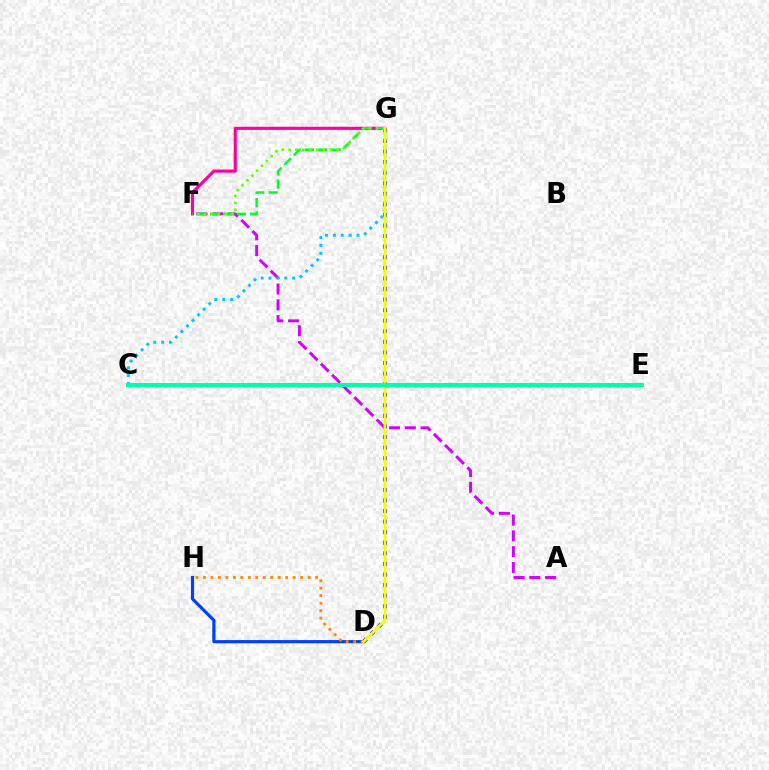{('D', 'G'): [{'color': '#4f00ff', 'line_style': 'dotted', 'thickness': 2.87}, {'color': '#eeff00', 'line_style': 'solid', 'thickness': 2.08}], ('F', 'G'): [{'color': '#ff00a0', 'line_style': 'solid', 'thickness': 2.24}, {'color': '#00ff27', 'line_style': 'dashed', 'thickness': 1.81}, {'color': '#66ff00', 'line_style': 'dotted', 'thickness': 1.86}], ('C', 'E'): [{'color': '#ff0000', 'line_style': 'dotted', 'thickness': 2.41}, {'color': '#00ffaf', 'line_style': 'solid', 'thickness': 2.87}], ('A', 'F'): [{'color': '#d600ff', 'line_style': 'dashed', 'thickness': 2.14}], ('D', 'H'): [{'color': '#003fff', 'line_style': 'solid', 'thickness': 2.28}, {'color': '#ff8800', 'line_style': 'dotted', 'thickness': 2.03}], ('C', 'G'): [{'color': '#00c7ff', 'line_style': 'dotted', 'thickness': 2.14}]}